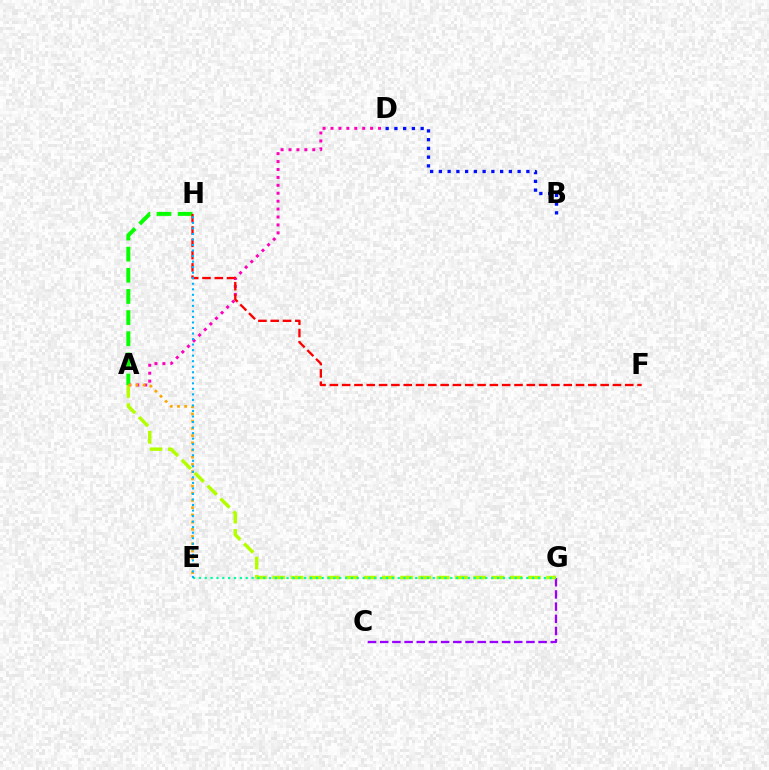{('C', 'G'): [{'color': '#9b00ff', 'line_style': 'dashed', 'thickness': 1.66}], ('A', 'D'): [{'color': '#ff00bd', 'line_style': 'dotted', 'thickness': 2.15}], ('A', 'G'): [{'color': '#b3ff00', 'line_style': 'dashed', 'thickness': 2.48}], ('B', 'D'): [{'color': '#0010ff', 'line_style': 'dotted', 'thickness': 2.38}], ('A', 'H'): [{'color': '#08ff00', 'line_style': 'dashed', 'thickness': 2.87}], ('A', 'E'): [{'color': '#ffa500', 'line_style': 'dotted', 'thickness': 1.96}], ('E', 'G'): [{'color': '#00ff9d', 'line_style': 'dotted', 'thickness': 1.59}], ('F', 'H'): [{'color': '#ff0000', 'line_style': 'dashed', 'thickness': 1.67}], ('E', 'H'): [{'color': '#00b5ff', 'line_style': 'dotted', 'thickness': 1.5}]}